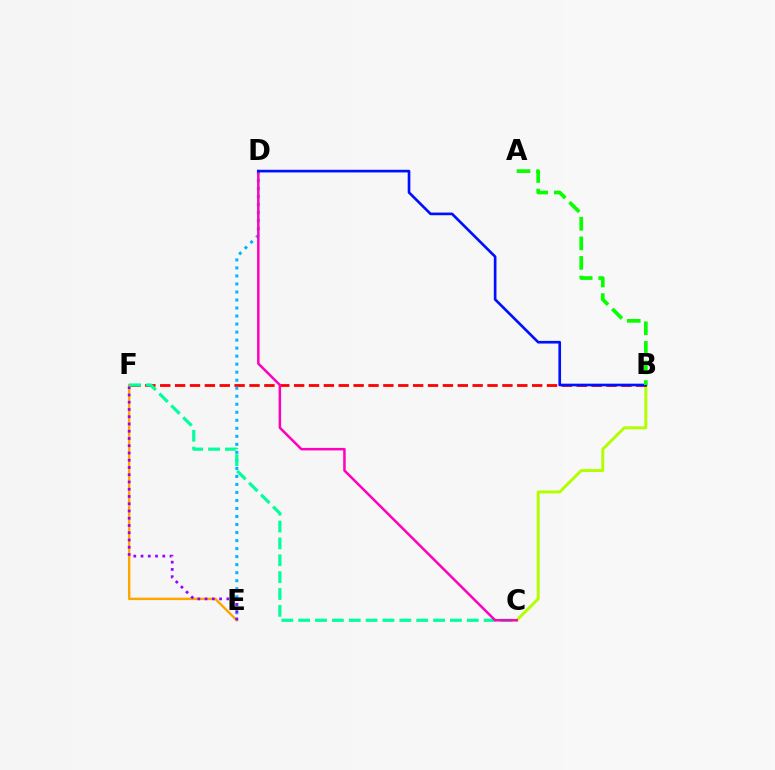{('E', 'F'): [{'color': '#ffa500', 'line_style': 'solid', 'thickness': 1.73}, {'color': '#9b00ff', 'line_style': 'dotted', 'thickness': 1.97}], ('B', 'C'): [{'color': '#b3ff00', 'line_style': 'solid', 'thickness': 2.13}], ('B', 'F'): [{'color': '#ff0000', 'line_style': 'dashed', 'thickness': 2.02}], ('D', 'E'): [{'color': '#00b5ff', 'line_style': 'dotted', 'thickness': 2.18}], ('C', 'F'): [{'color': '#00ff9d', 'line_style': 'dashed', 'thickness': 2.29}], ('C', 'D'): [{'color': '#ff00bd', 'line_style': 'solid', 'thickness': 1.8}], ('B', 'D'): [{'color': '#0010ff', 'line_style': 'solid', 'thickness': 1.92}], ('A', 'B'): [{'color': '#08ff00', 'line_style': 'dashed', 'thickness': 2.66}]}